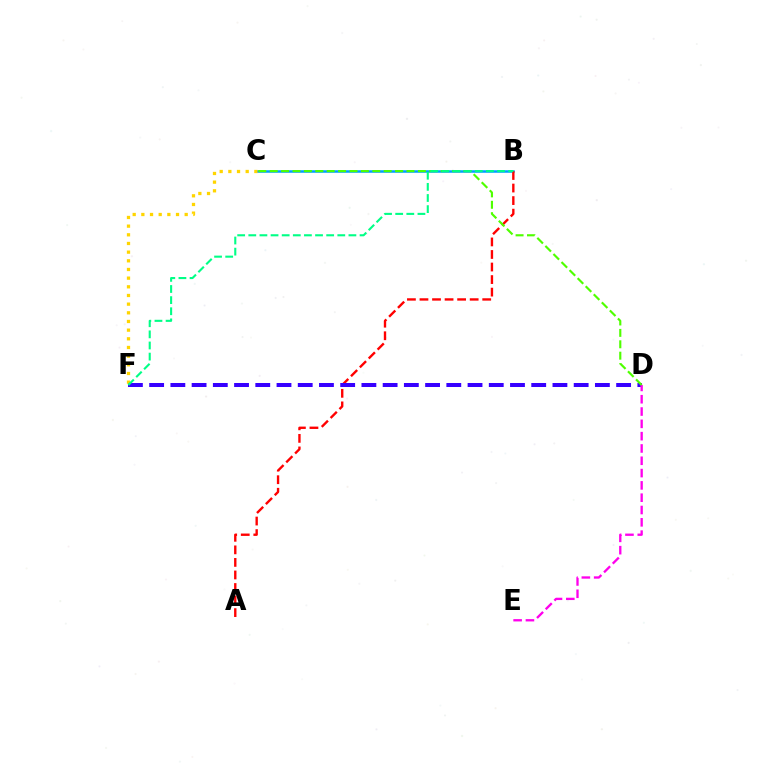{('B', 'C'): [{'color': '#009eff', 'line_style': 'solid', 'thickness': 1.81}], ('A', 'B'): [{'color': '#ff0000', 'line_style': 'dashed', 'thickness': 1.7}], ('D', 'F'): [{'color': '#3700ff', 'line_style': 'dashed', 'thickness': 2.88}], ('C', 'F'): [{'color': '#ffd500', 'line_style': 'dotted', 'thickness': 2.35}], ('D', 'E'): [{'color': '#ff00ed', 'line_style': 'dashed', 'thickness': 1.67}], ('C', 'D'): [{'color': '#4fff00', 'line_style': 'dashed', 'thickness': 1.55}], ('B', 'F'): [{'color': '#00ff86', 'line_style': 'dashed', 'thickness': 1.51}]}